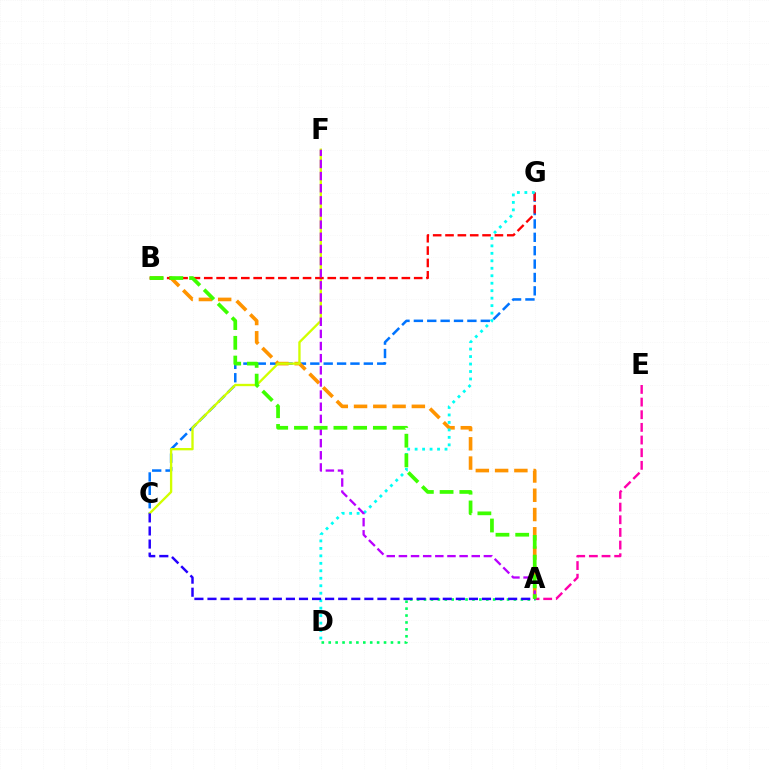{('C', 'G'): [{'color': '#0074ff', 'line_style': 'dashed', 'thickness': 1.82}], ('A', 'B'): [{'color': '#ff9400', 'line_style': 'dashed', 'thickness': 2.62}, {'color': '#3dff00', 'line_style': 'dashed', 'thickness': 2.68}], ('C', 'F'): [{'color': '#d1ff00', 'line_style': 'solid', 'thickness': 1.68}], ('A', 'E'): [{'color': '#ff00ac', 'line_style': 'dashed', 'thickness': 1.72}], ('B', 'G'): [{'color': '#ff0000', 'line_style': 'dashed', 'thickness': 1.68}], ('D', 'G'): [{'color': '#00fff6', 'line_style': 'dotted', 'thickness': 2.03}], ('A', 'D'): [{'color': '#00ff5c', 'line_style': 'dotted', 'thickness': 1.88}], ('A', 'F'): [{'color': '#b900ff', 'line_style': 'dashed', 'thickness': 1.65}], ('A', 'C'): [{'color': '#2500ff', 'line_style': 'dashed', 'thickness': 1.78}]}